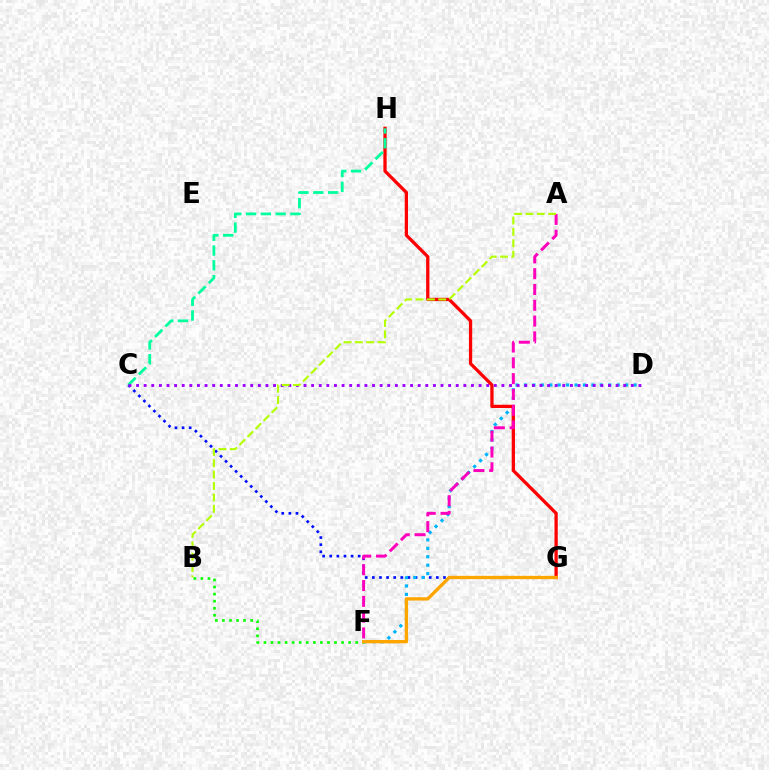{('C', 'G'): [{'color': '#0010ff', 'line_style': 'dotted', 'thickness': 1.93}], ('B', 'F'): [{'color': '#08ff00', 'line_style': 'dotted', 'thickness': 1.92}], ('D', 'F'): [{'color': '#00b5ff', 'line_style': 'dotted', 'thickness': 2.29}], ('G', 'H'): [{'color': '#ff0000', 'line_style': 'solid', 'thickness': 2.36}], ('C', 'H'): [{'color': '#00ff9d', 'line_style': 'dashed', 'thickness': 2.01}], ('A', 'F'): [{'color': '#ff00bd', 'line_style': 'dashed', 'thickness': 2.15}], ('C', 'D'): [{'color': '#9b00ff', 'line_style': 'dotted', 'thickness': 2.07}], ('F', 'G'): [{'color': '#ffa500', 'line_style': 'solid', 'thickness': 2.4}], ('A', 'B'): [{'color': '#b3ff00', 'line_style': 'dashed', 'thickness': 1.54}]}